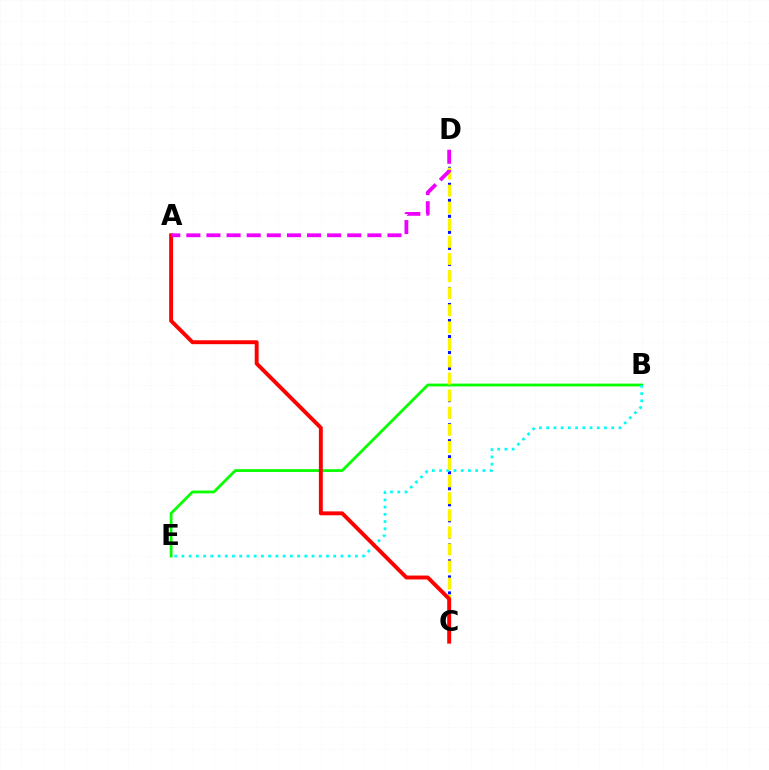{('C', 'D'): [{'color': '#0010ff', 'line_style': 'dotted', 'thickness': 2.18}, {'color': '#fcf500', 'line_style': 'dashed', 'thickness': 2.32}], ('B', 'E'): [{'color': '#08ff00', 'line_style': 'solid', 'thickness': 2.01}, {'color': '#00fff6', 'line_style': 'dotted', 'thickness': 1.96}], ('A', 'C'): [{'color': '#ff0000', 'line_style': 'solid', 'thickness': 2.81}], ('A', 'D'): [{'color': '#ee00ff', 'line_style': 'dashed', 'thickness': 2.73}]}